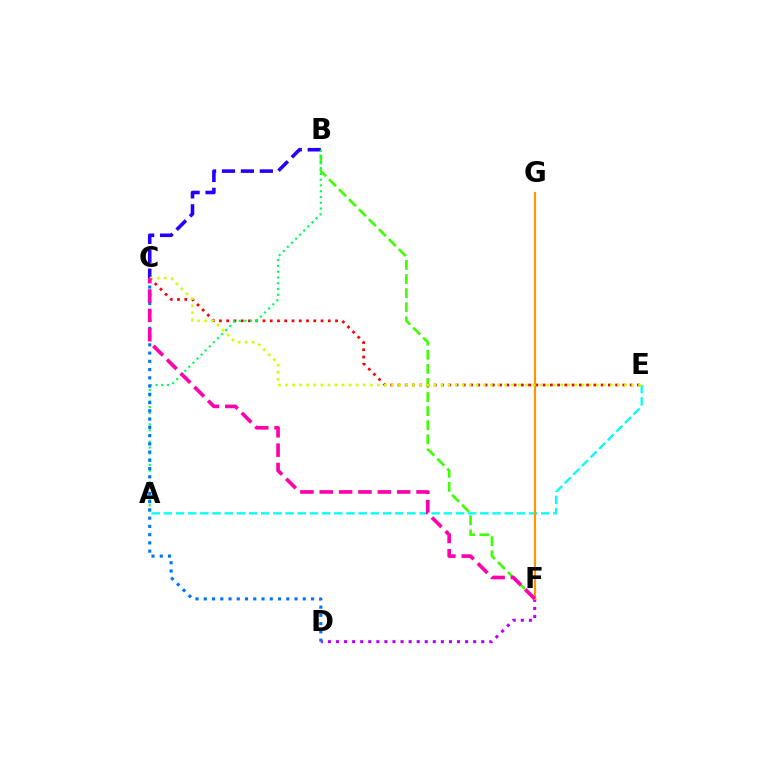{('B', 'F'): [{'color': '#3dff00', 'line_style': 'dashed', 'thickness': 1.92}], ('D', 'F'): [{'color': '#b900ff', 'line_style': 'dotted', 'thickness': 2.19}], ('B', 'C'): [{'color': '#2500ff', 'line_style': 'dashed', 'thickness': 2.57}], ('C', 'E'): [{'color': '#ff0000', 'line_style': 'dotted', 'thickness': 1.97}, {'color': '#d1ff00', 'line_style': 'dotted', 'thickness': 1.92}], ('A', 'E'): [{'color': '#00fff6', 'line_style': 'dashed', 'thickness': 1.65}], ('A', 'B'): [{'color': '#00ff5c', 'line_style': 'dotted', 'thickness': 1.57}], ('C', 'D'): [{'color': '#0074ff', 'line_style': 'dotted', 'thickness': 2.24}], ('F', 'G'): [{'color': '#ff9400', 'line_style': 'solid', 'thickness': 1.57}], ('C', 'F'): [{'color': '#ff00ac', 'line_style': 'dashed', 'thickness': 2.63}]}